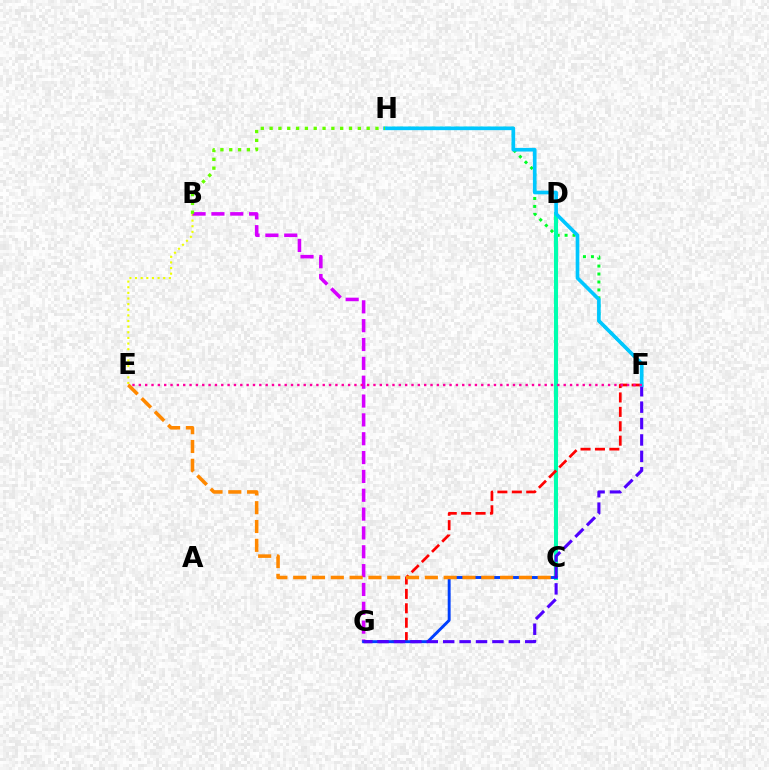{('F', 'H'): [{'color': '#00ff27', 'line_style': 'dotted', 'thickness': 2.16}, {'color': '#00c7ff', 'line_style': 'solid', 'thickness': 2.63}], ('B', 'E'): [{'color': '#eeff00', 'line_style': 'dotted', 'thickness': 1.53}], ('B', 'G'): [{'color': '#d600ff', 'line_style': 'dashed', 'thickness': 2.56}], ('C', 'D'): [{'color': '#00ffaf', 'line_style': 'solid', 'thickness': 2.93}], ('F', 'G'): [{'color': '#ff0000', 'line_style': 'dashed', 'thickness': 1.96}, {'color': '#4f00ff', 'line_style': 'dashed', 'thickness': 2.23}], ('C', 'G'): [{'color': '#003fff', 'line_style': 'solid', 'thickness': 2.1}], ('B', 'H'): [{'color': '#66ff00', 'line_style': 'dotted', 'thickness': 2.4}], ('E', 'F'): [{'color': '#ff00a0', 'line_style': 'dotted', 'thickness': 1.72}], ('C', 'E'): [{'color': '#ff8800', 'line_style': 'dashed', 'thickness': 2.55}]}